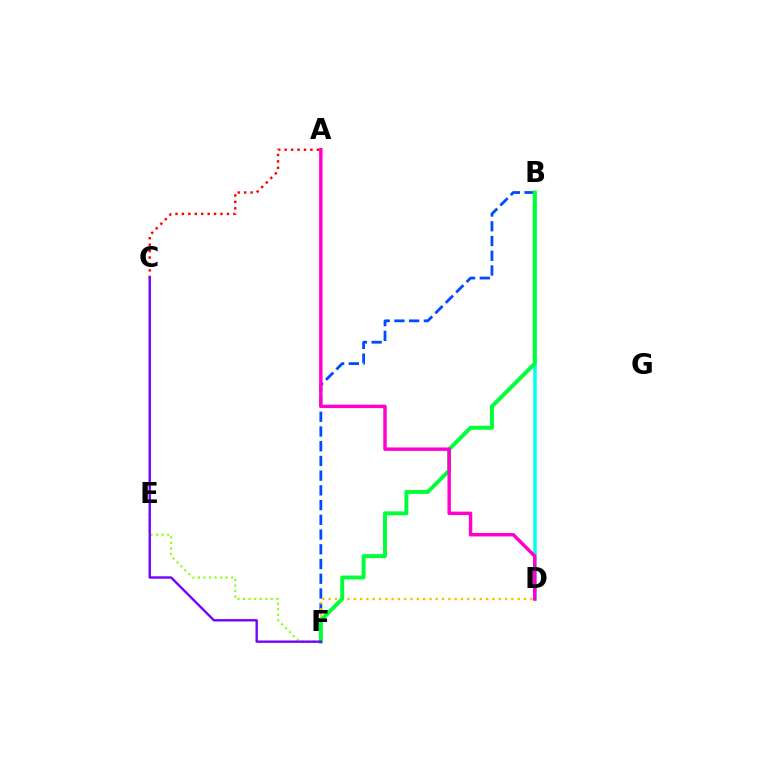{('A', 'C'): [{'color': '#ff0000', 'line_style': 'dotted', 'thickness': 1.75}], ('E', 'F'): [{'color': '#84ff00', 'line_style': 'dotted', 'thickness': 1.51}], ('B', 'F'): [{'color': '#004bff', 'line_style': 'dashed', 'thickness': 2.0}, {'color': '#00ff39', 'line_style': 'solid', 'thickness': 2.83}], ('B', 'D'): [{'color': '#00fff6', 'line_style': 'solid', 'thickness': 2.56}], ('D', 'F'): [{'color': '#ffbd00', 'line_style': 'dotted', 'thickness': 1.71}], ('A', 'D'): [{'color': '#ff00cf', 'line_style': 'solid', 'thickness': 2.48}], ('C', 'F'): [{'color': '#7200ff', 'line_style': 'solid', 'thickness': 1.7}]}